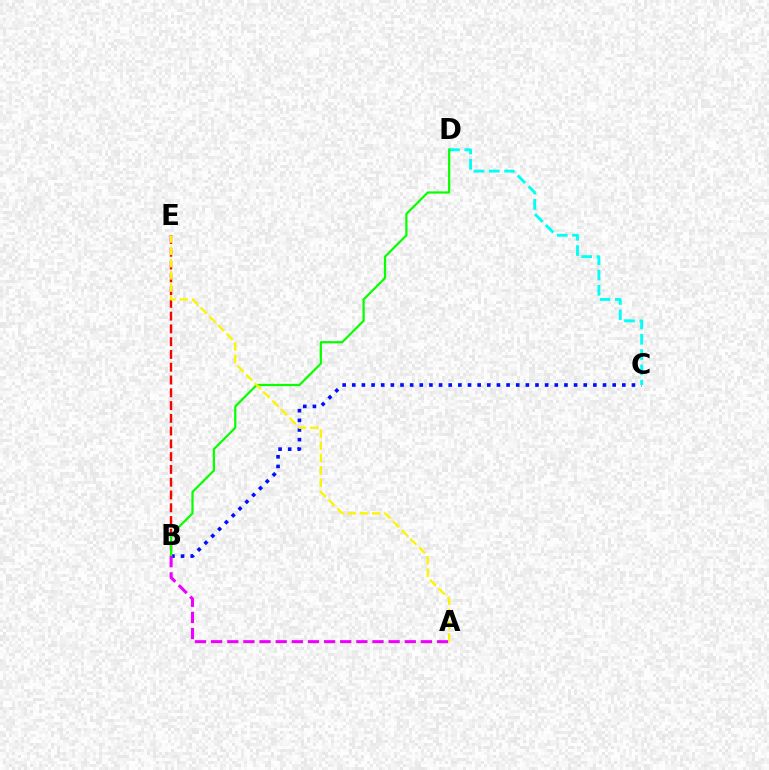{('B', 'C'): [{'color': '#0010ff', 'line_style': 'dotted', 'thickness': 2.62}], ('C', 'D'): [{'color': '#00fff6', 'line_style': 'dashed', 'thickness': 2.08}], ('B', 'E'): [{'color': '#ff0000', 'line_style': 'dashed', 'thickness': 1.74}], ('B', 'D'): [{'color': '#08ff00', 'line_style': 'solid', 'thickness': 1.6}], ('A', 'B'): [{'color': '#ee00ff', 'line_style': 'dashed', 'thickness': 2.19}], ('A', 'E'): [{'color': '#fcf500', 'line_style': 'dashed', 'thickness': 1.67}]}